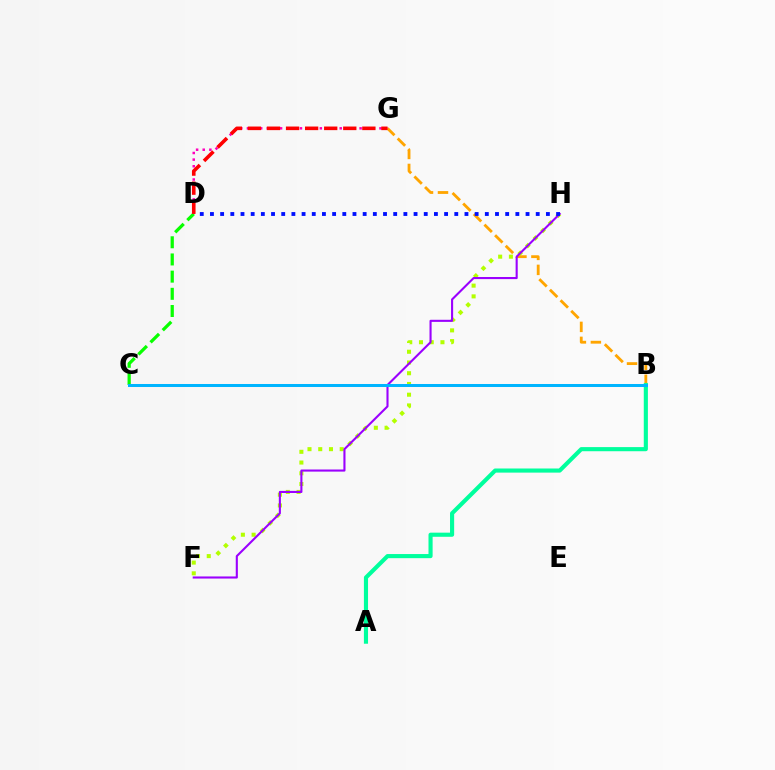{('C', 'D'): [{'color': '#08ff00', 'line_style': 'dashed', 'thickness': 2.33}], ('F', 'H'): [{'color': '#b3ff00', 'line_style': 'dotted', 'thickness': 2.92}, {'color': '#9b00ff', 'line_style': 'solid', 'thickness': 1.51}], ('D', 'G'): [{'color': '#ff00bd', 'line_style': 'dotted', 'thickness': 1.8}, {'color': '#ff0000', 'line_style': 'dashed', 'thickness': 2.59}], ('B', 'G'): [{'color': '#ffa500', 'line_style': 'dashed', 'thickness': 2.04}], ('A', 'B'): [{'color': '#00ff9d', 'line_style': 'solid', 'thickness': 2.97}], ('B', 'C'): [{'color': '#00b5ff', 'line_style': 'solid', 'thickness': 2.16}], ('D', 'H'): [{'color': '#0010ff', 'line_style': 'dotted', 'thickness': 2.77}]}